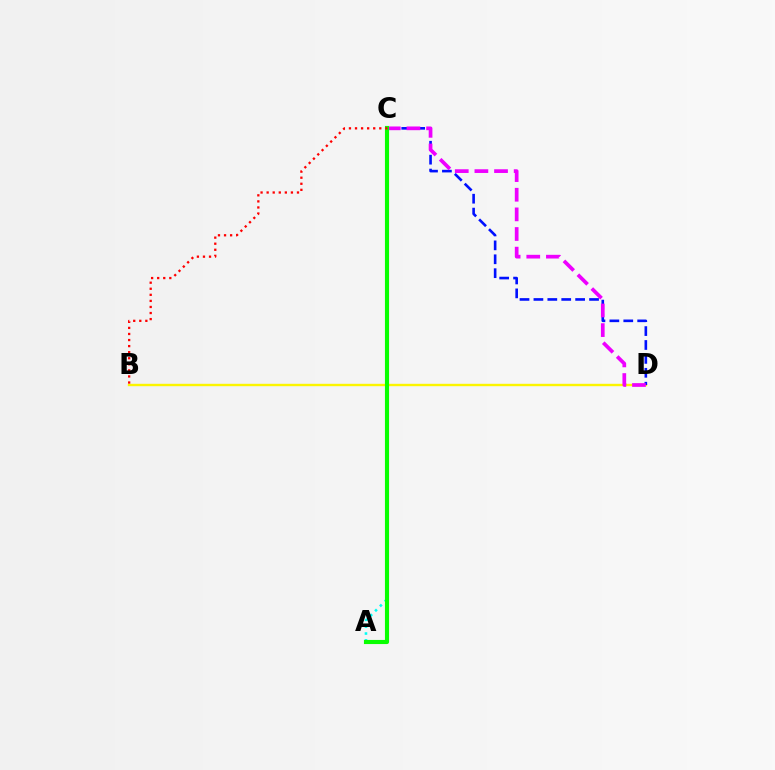{('B', 'D'): [{'color': '#fcf500', 'line_style': 'solid', 'thickness': 1.72}], ('C', 'D'): [{'color': '#0010ff', 'line_style': 'dashed', 'thickness': 1.89}, {'color': '#ee00ff', 'line_style': 'dashed', 'thickness': 2.67}], ('A', 'C'): [{'color': '#00fff6', 'line_style': 'dotted', 'thickness': 1.86}, {'color': '#08ff00', 'line_style': 'solid', 'thickness': 2.97}], ('B', 'C'): [{'color': '#ff0000', 'line_style': 'dotted', 'thickness': 1.65}]}